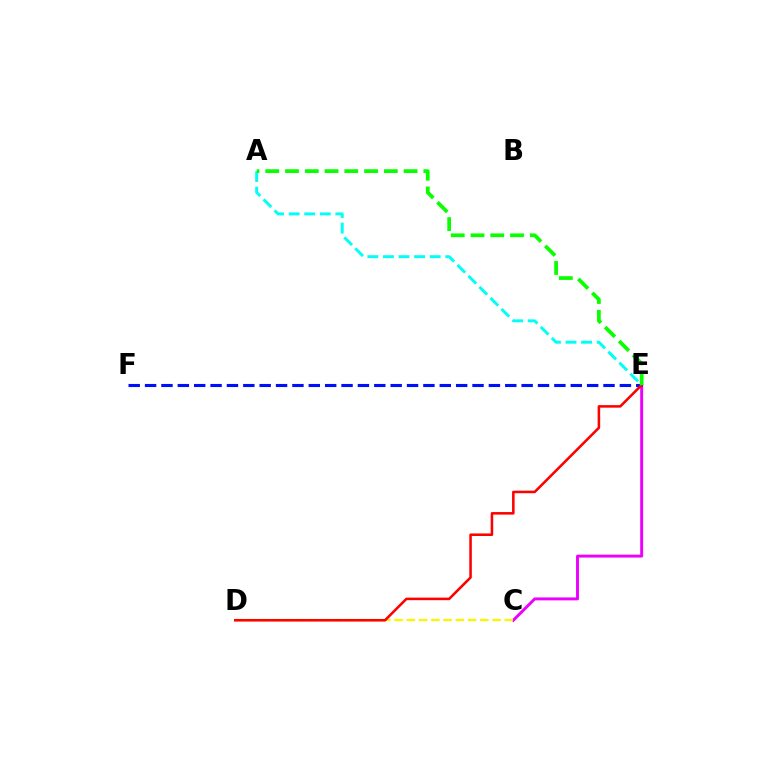{('C', 'E'): [{'color': '#ee00ff', 'line_style': 'solid', 'thickness': 2.11}], ('E', 'F'): [{'color': '#0010ff', 'line_style': 'dashed', 'thickness': 2.22}], ('C', 'D'): [{'color': '#fcf500', 'line_style': 'dashed', 'thickness': 1.66}], ('D', 'E'): [{'color': '#ff0000', 'line_style': 'solid', 'thickness': 1.84}], ('A', 'E'): [{'color': '#00fff6', 'line_style': 'dashed', 'thickness': 2.12}, {'color': '#08ff00', 'line_style': 'dashed', 'thickness': 2.68}]}